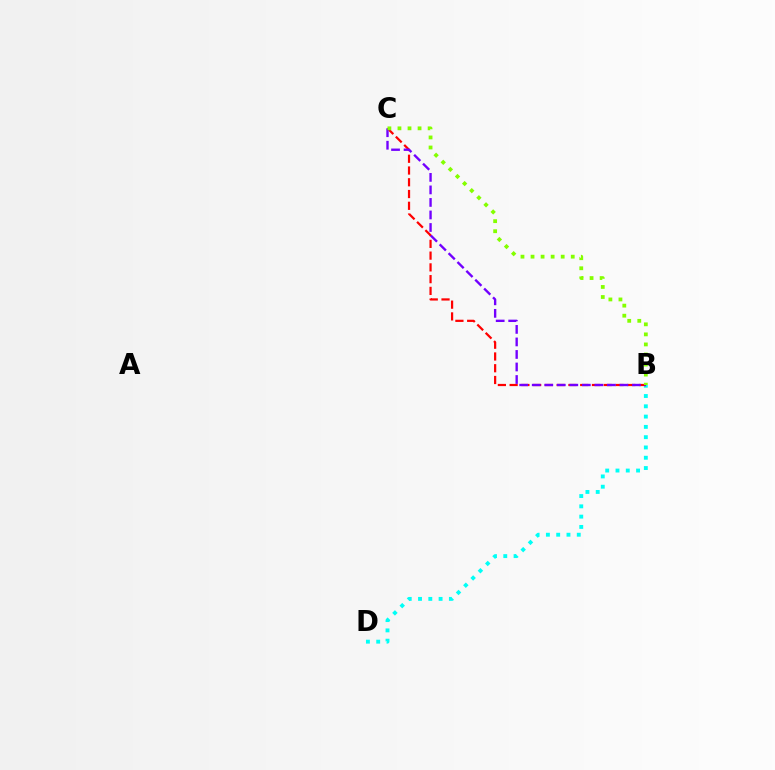{('B', 'D'): [{'color': '#00fff6', 'line_style': 'dotted', 'thickness': 2.8}], ('B', 'C'): [{'color': '#ff0000', 'line_style': 'dashed', 'thickness': 1.6}, {'color': '#7200ff', 'line_style': 'dashed', 'thickness': 1.7}, {'color': '#84ff00', 'line_style': 'dotted', 'thickness': 2.73}]}